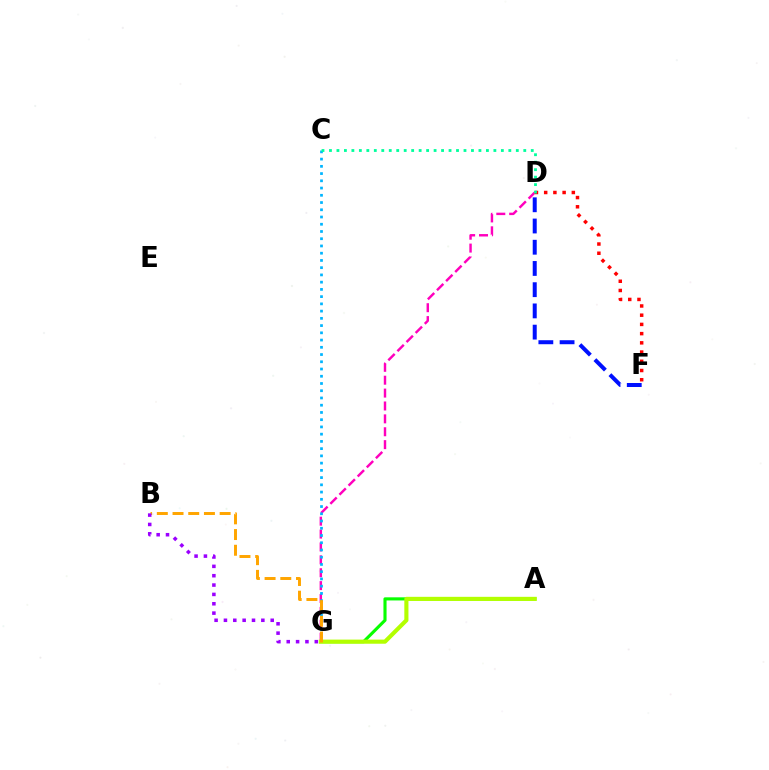{('D', 'G'): [{'color': '#ff00bd', 'line_style': 'dashed', 'thickness': 1.75}], ('C', 'G'): [{'color': '#00b5ff', 'line_style': 'dotted', 'thickness': 1.97}], ('D', 'F'): [{'color': '#ff0000', 'line_style': 'dotted', 'thickness': 2.5}, {'color': '#0010ff', 'line_style': 'dashed', 'thickness': 2.88}], ('C', 'D'): [{'color': '#00ff9d', 'line_style': 'dotted', 'thickness': 2.03}], ('A', 'G'): [{'color': '#08ff00', 'line_style': 'solid', 'thickness': 2.25}, {'color': '#b3ff00', 'line_style': 'solid', 'thickness': 2.97}], ('B', 'G'): [{'color': '#ffa500', 'line_style': 'dashed', 'thickness': 2.13}, {'color': '#9b00ff', 'line_style': 'dotted', 'thickness': 2.54}]}